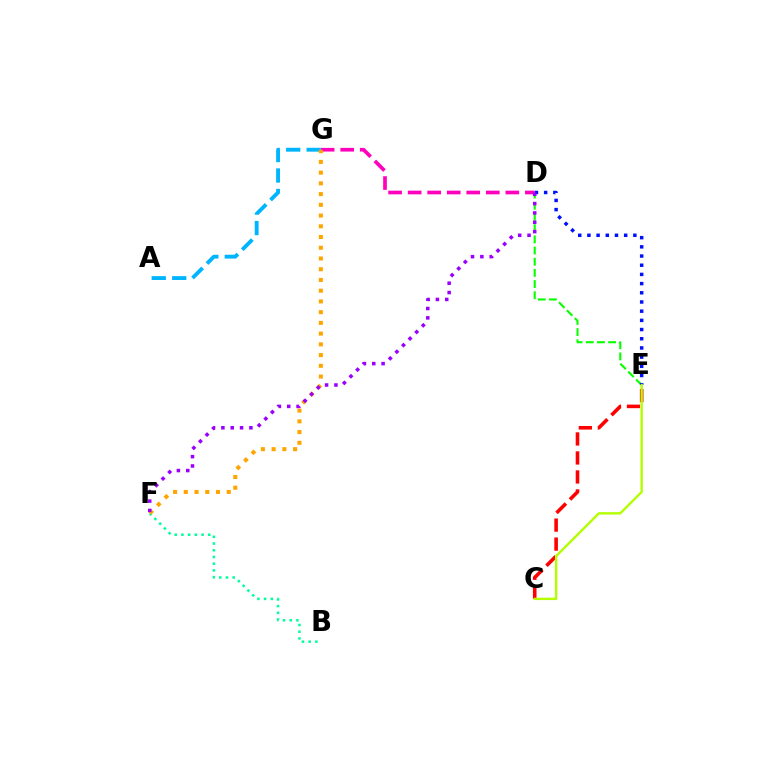{('D', 'E'): [{'color': '#08ff00', 'line_style': 'dashed', 'thickness': 1.52}, {'color': '#0010ff', 'line_style': 'dotted', 'thickness': 2.5}], ('C', 'E'): [{'color': '#ff0000', 'line_style': 'dashed', 'thickness': 2.58}, {'color': '#b3ff00', 'line_style': 'solid', 'thickness': 1.71}], ('D', 'G'): [{'color': '#ff00bd', 'line_style': 'dashed', 'thickness': 2.65}], ('B', 'F'): [{'color': '#00ff9d', 'line_style': 'dotted', 'thickness': 1.82}], ('A', 'G'): [{'color': '#00b5ff', 'line_style': 'dashed', 'thickness': 2.78}], ('F', 'G'): [{'color': '#ffa500', 'line_style': 'dotted', 'thickness': 2.92}], ('D', 'F'): [{'color': '#9b00ff', 'line_style': 'dotted', 'thickness': 2.54}]}